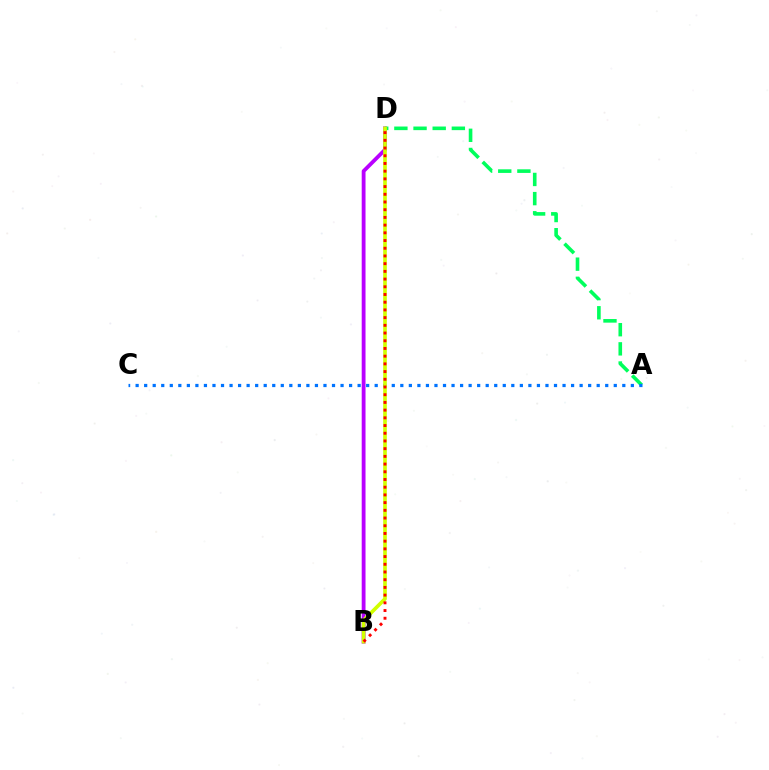{('B', 'D'): [{'color': '#b900ff', 'line_style': 'solid', 'thickness': 2.75}, {'color': '#d1ff00', 'line_style': 'solid', 'thickness': 2.63}, {'color': '#ff0000', 'line_style': 'dotted', 'thickness': 2.09}], ('A', 'D'): [{'color': '#00ff5c', 'line_style': 'dashed', 'thickness': 2.6}], ('A', 'C'): [{'color': '#0074ff', 'line_style': 'dotted', 'thickness': 2.32}]}